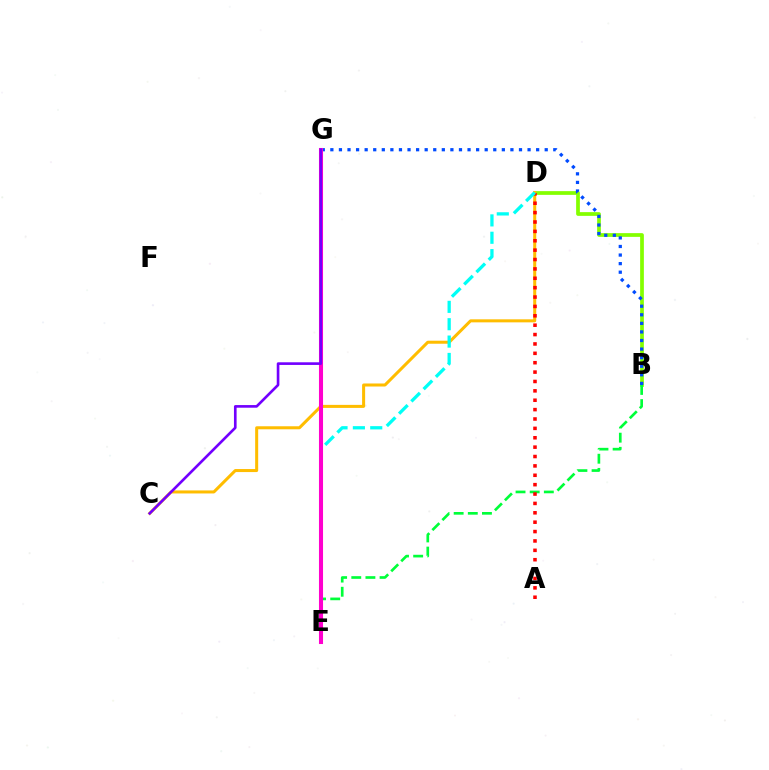{('B', 'D'): [{'color': '#84ff00', 'line_style': 'solid', 'thickness': 2.68}], ('C', 'D'): [{'color': '#ffbd00', 'line_style': 'solid', 'thickness': 2.18}], ('B', 'E'): [{'color': '#00ff39', 'line_style': 'dashed', 'thickness': 1.92}], ('A', 'D'): [{'color': '#ff0000', 'line_style': 'dotted', 'thickness': 2.55}], ('D', 'E'): [{'color': '#00fff6', 'line_style': 'dashed', 'thickness': 2.36}], ('B', 'G'): [{'color': '#004bff', 'line_style': 'dotted', 'thickness': 2.33}], ('E', 'G'): [{'color': '#ff00cf', 'line_style': 'solid', 'thickness': 2.93}], ('C', 'G'): [{'color': '#7200ff', 'line_style': 'solid', 'thickness': 1.9}]}